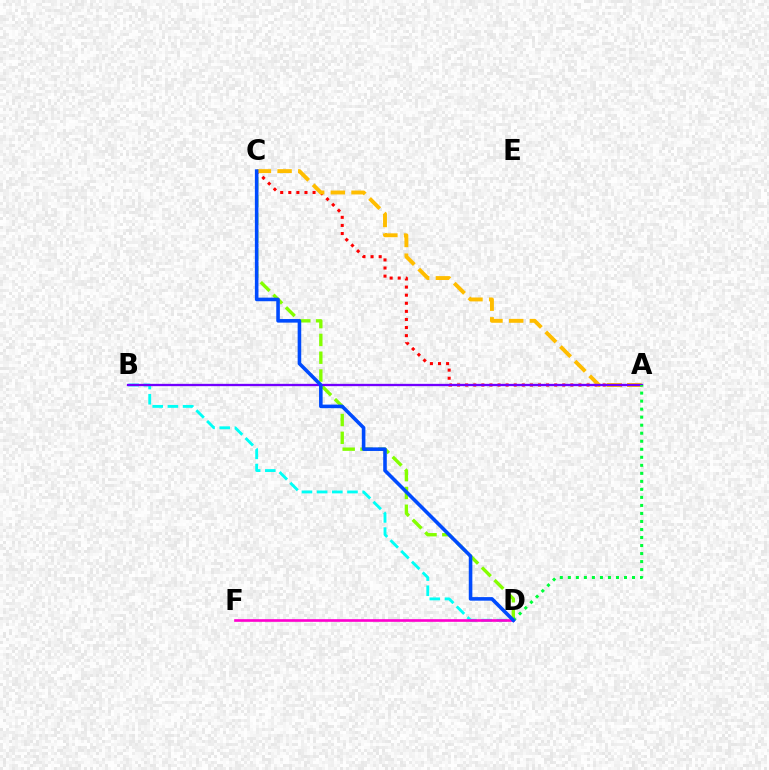{('B', 'D'): [{'color': '#00fff6', 'line_style': 'dashed', 'thickness': 2.06}], ('C', 'D'): [{'color': '#84ff00', 'line_style': 'dashed', 'thickness': 2.42}, {'color': '#004bff', 'line_style': 'solid', 'thickness': 2.58}], ('A', 'C'): [{'color': '#ff0000', 'line_style': 'dotted', 'thickness': 2.2}, {'color': '#ffbd00', 'line_style': 'dashed', 'thickness': 2.81}], ('A', 'B'): [{'color': '#7200ff', 'line_style': 'solid', 'thickness': 1.67}], ('A', 'D'): [{'color': '#00ff39', 'line_style': 'dotted', 'thickness': 2.18}], ('D', 'F'): [{'color': '#ff00cf', 'line_style': 'solid', 'thickness': 1.91}]}